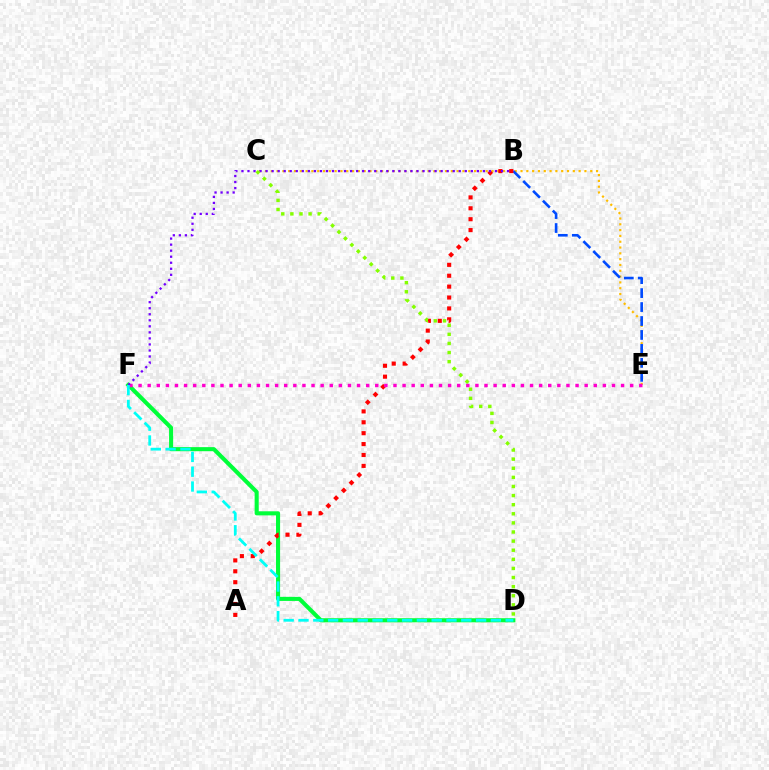{('D', 'F'): [{'color': '#00ff39', 'line_style': 'solid', 'thickness': 2.94}, {'color': '#00fff6', 'line_style': 'dashed', 'thickness': 2.01}], ('C', 'E'): [{'color': '#ffbd00', 'line_style': 'dotted', 'thickness': 1.58}], ('B', 'E'): [{'color': '#004bff', 'line_style': 'dashed', 'thickness': 1.9}], ('A', 'B'): [{'color': '#ff0000', 'line_style': 'dotted', 'thickness': 2.96}], ('E', 'F'): [{'color': '#ff00cf', 'line_style': 'dotted', 'thickness': 2.47}], ('B', 'F'): [{'color': '#7200ff', 'line_style': 'dotted', 'thickness': 1.64}], ('C', 'D'): [{'color': '#84ff00', 'line_style': 'dotted', 'thickness': 2.47}]}